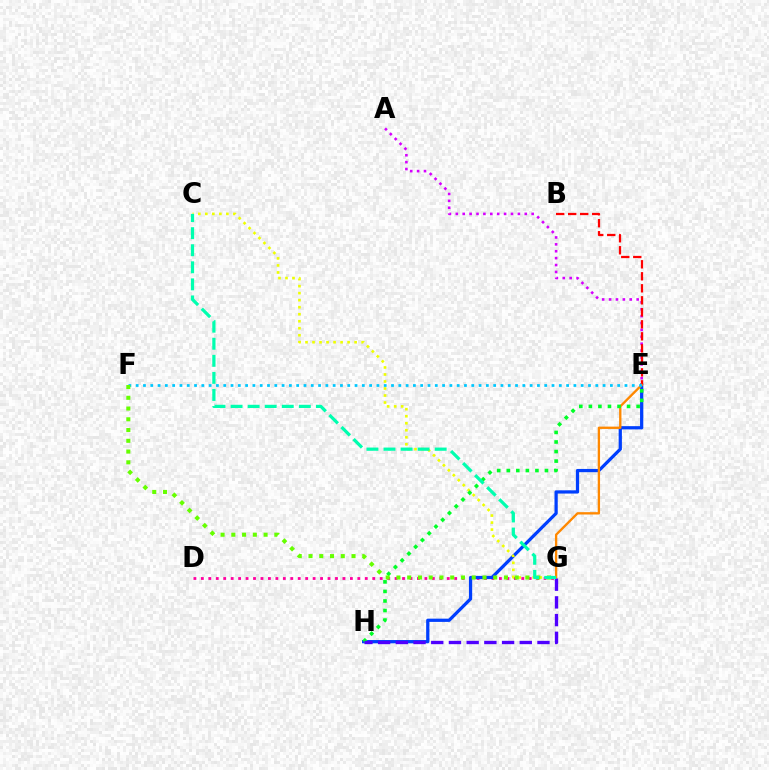{('A', 'E'): [{'color': '#d600ff', 'line_style': 'dotted', 'thickness': 1.87}], ('D', 'G'): [{'color': '#ff00a0', 'line_style': 'dotted', 'thickness': 2.02}], ('E', 'H'): [{'color': '#003fff', 'line_style': 'solid', 'thickness': 2.33}, {'color': '#00ff27', 'line_style': 'dotted', 'thickness': 2.6}], ('B', 'E'): [{'color': '#ff0000', 'line_style': 'dashed', 'thickness': 1.63}], ('E', 'G'): [{'color': '#ff8800', 'line_style': 'solid', 'thickness': 1.68}], ('C', 'G'): [{'color': '#eeff00', 'line_style': 'dotted', 'thickness': 1.91}, {'color': '#00ffaf', 'line_style': 'dashed', 'thickness': 2.32}], ('G', 'H'): [{'color': '#4f00ff', 'line_style': 'dashed', 'thickness': 2.41}], ('E', 'F'): [{'color': '#00c7ff', 'line_style': 'dotted', 'thickness': 1.98}], ('F', 'G'): [{'color': '#66ff00', 'line_style': 'dotted', 'thickness': 2.92}]}